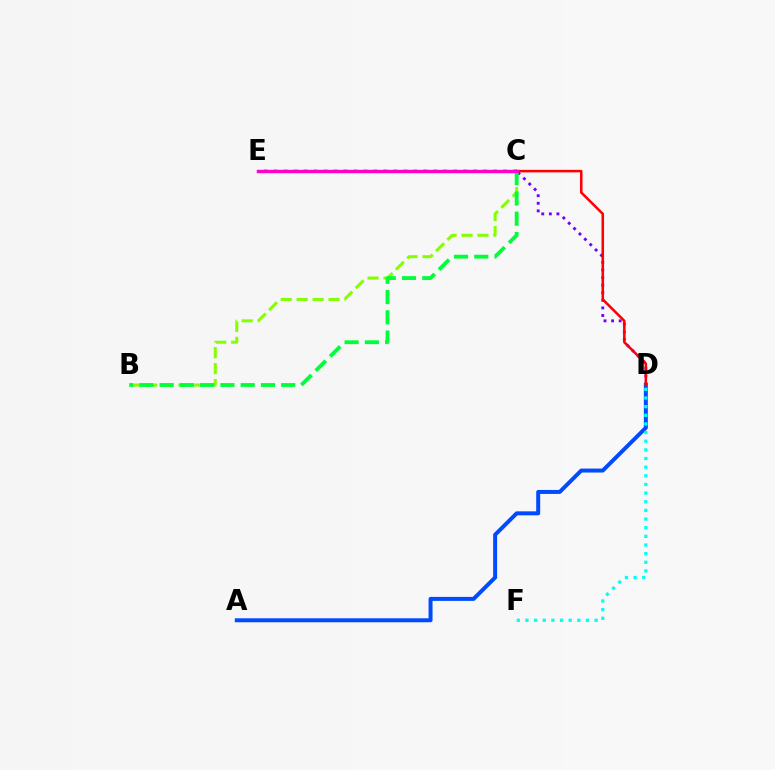{('B', 'C'): [{'color': '#84ff00', 'line_style': 'dashed', 'thickness': 2.17}, {'color': '#00ff39', 'line_style': 'dashed', 'thickness': 2.75}], ('C', 'E'): [{'color': '#ffbd00', 'line_style': 'dotted', 'thickness': 2.71}, {'color': '#ff00cf', 'line_style': 'solid', 'thickness': 2.46}], ('C', 'D'): [{'color': '#7200ff', 'line_style': 'dotted', 'thickness': 2.06}, {'color': '#ff0000', 'line_style': 'solid', 'thickness': 1.83}], ('A', 'D'): [{'color': '#004bff', 'line_style': 'solid', 'thickness': 2.87}], ('D', 'F'): [{'color': '#00fff6', 'line_style': 'dotted', 'thickness': 2.35}]}